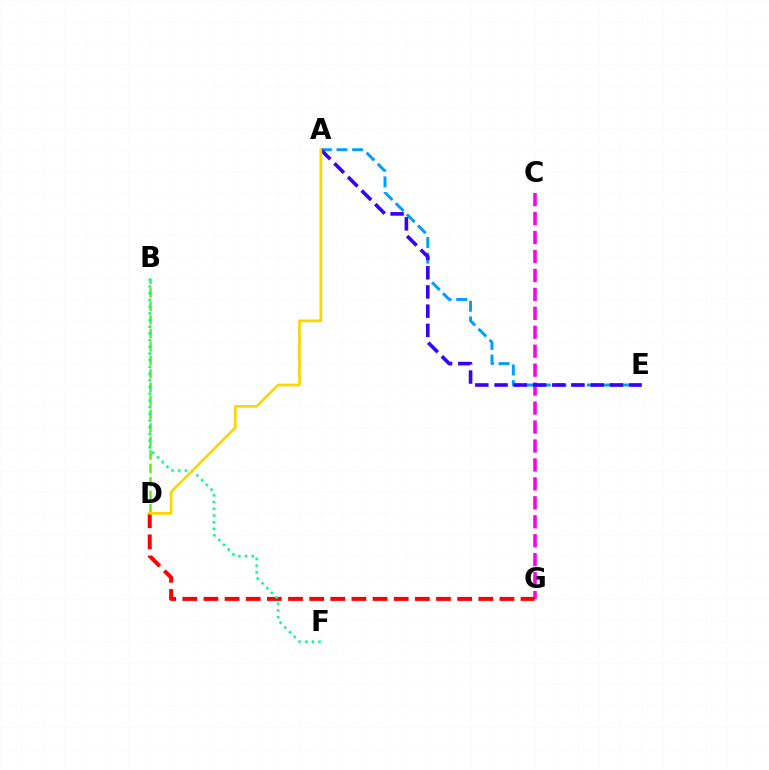{('B', 'D'): [{'color': '#4fff00', 'line_style': 'dashed', 'thickness': 1.83}], ('C', 'G'): [{'color': '#ff00ed', 'line_style': 'dashed', 'thickness': 2.57}], ('A', 'E'): [{'color': '#009eff', 'line_style': 'dashed', 'thickness': 2.13}, {'color': '#3700ff', 'line_style': 'dashed', 'thickness': 2.61}], ('D', 'G'): [{'color': '#ff0000', 'line_style': 'dashed', 'thickness': 2.87}], ('B', 'F'): [{'color': '#00ff86', 'line_style': 'dotted', 'thickness': 1.82}], ('A', 'D'): [{'color': '#ffd500', 'line_style': 'solid', 'thickness': 1.94}]}